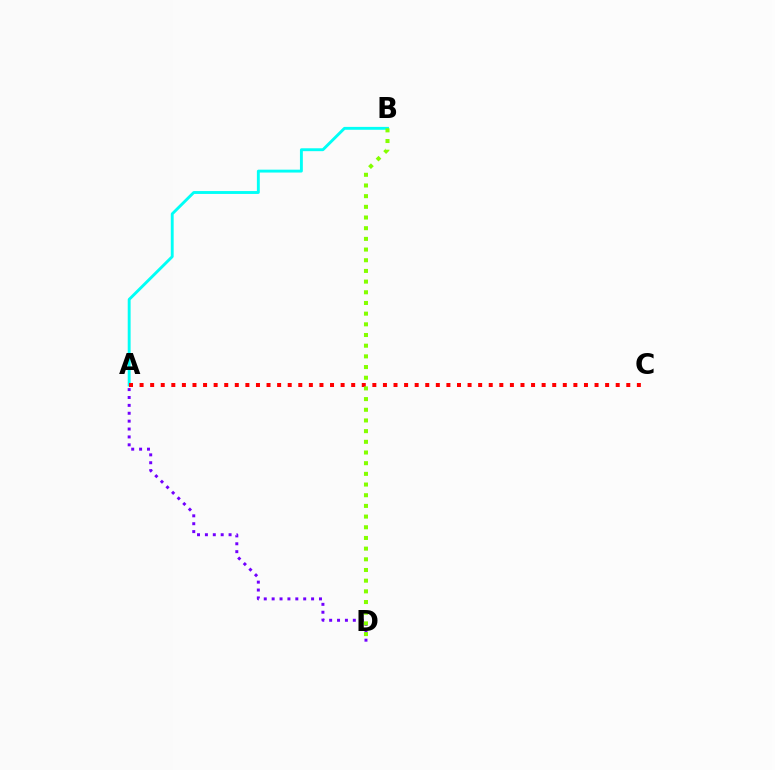{('A', 'D'): [{'color': '#7200ff', 'line_style': 'dotted', 'thickness': 2.14}], ('A', 'B'): [{'color': '#00fff6', 'line_style': 'solid', 'thickness': 2.08}], ('A', 'C'): [{'color': '#ff0000', 'line_style': 'dotted', 'thickness': 2.87}], ('B', 'D'): [{'color': '#84ff00', 'line_style': 'dotted', 'thickness': 2.9}]}